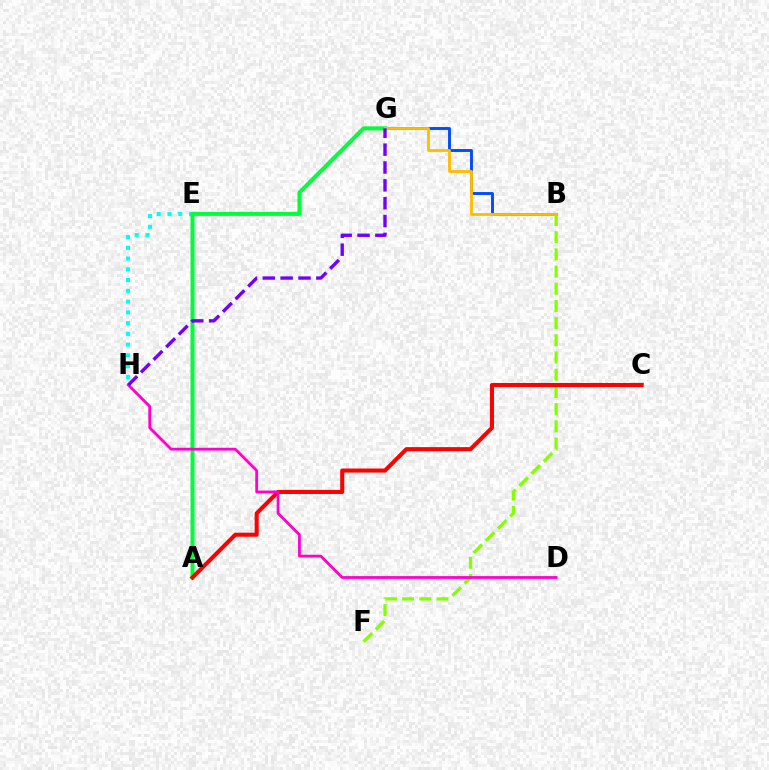{('B', 'G'): [{'color': '#004bff', 'line_style': 'solid', 'thickness': 2.08}, {'color': '#ffbd00', 'line_style': 'solid', 'thickness': 2.04}], ('E', 'H'): [{'color': '#00fff6', 'line_style': 'dotted', 'thickness': 2.92}], ('B', 'F'): [{'color': '#84ff00', 'line_style': 'dashed', 'thickness': 2.34}], ('A', 'G'): [{'color': '#00ff39', 'line_style': 'solid', 'thickness': 2.89}], ('A', 'C'): [{'color': '#ff0000', 'line_style': 'solid', 'thickness': 2.93}], ('D', 'H'): [{'color': '#ff00cf', 'line_style': 'solid', 'thickness': 2.01}], ('G', 'H'): [{'color': '#7200ff', 'line_style': 'dashed', 'thickness': 2.43}]}